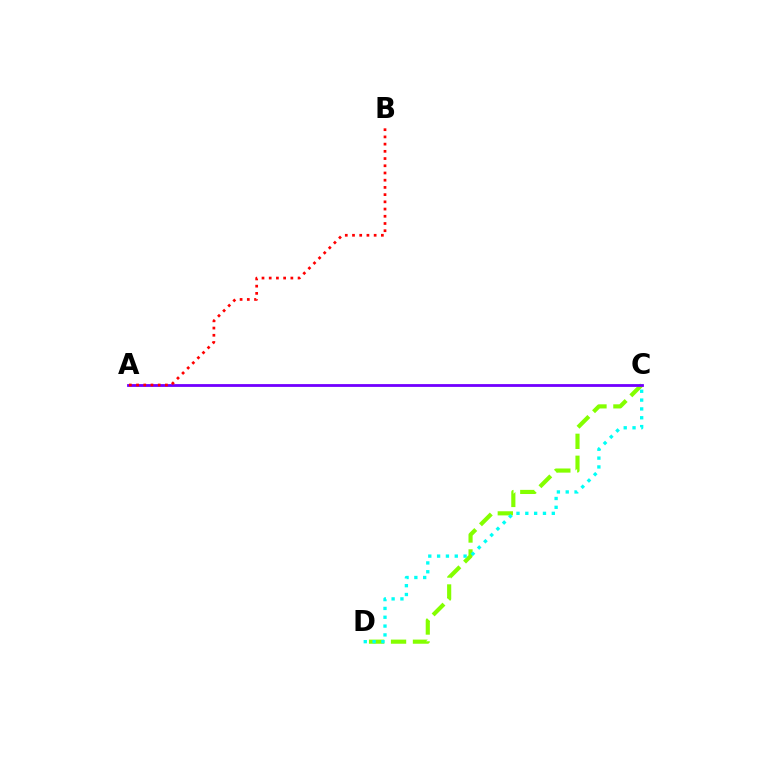{('C', 'D'): [{'color': '#84ff00', 'line_style': 'dashed', 'thickness': 2.98}, {'color': '#00fff6', 'line_style': 'dotted', 'thickness': 2.4}], ('A', 'C'): [{'color': '#7200ff', 'line_style': 'solid', 'thickness': 2.02}], ('A', 'B'): [{'color': '#ff0000', 'line_style': 'dotted', 'thickness': 1.96}]}